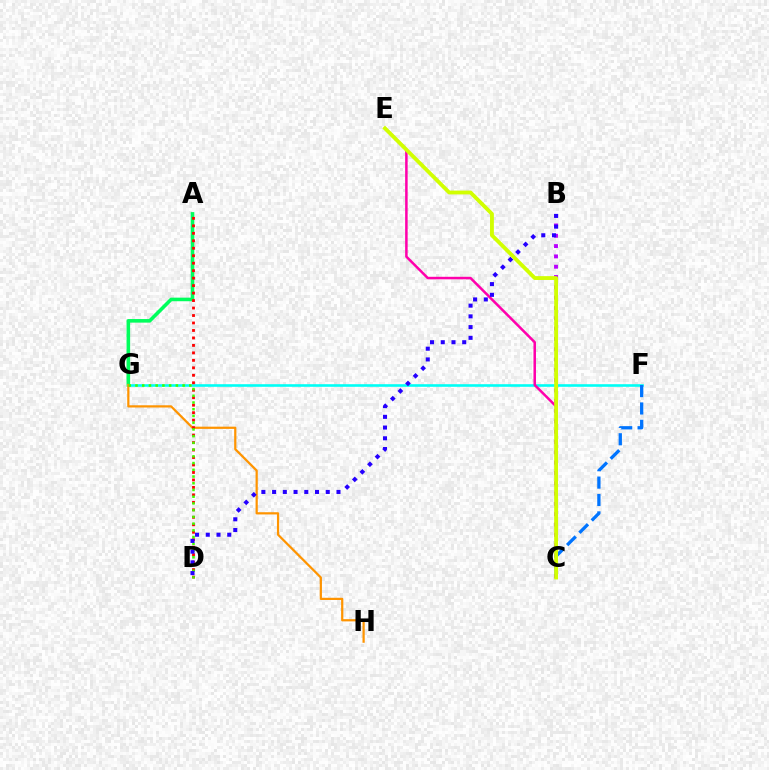{('A', 'G'): [{'color': '#00ff5c', 'line_style': 'solid', 'thickness': 2.58}], ('F', 'G'): [{'color': '#00fff6', 'line_style': 'solid', 'thickness': 1.88}], ('B', 'C'): [{'color': '#b900ff', 'line_style': 'dotted', 'thickness': 2.8}], ('C', 'E'): [{'color': '#ff00ac', 'line_style': 'solid', 'thickness': 1.81}, {'color': '#d1ff00', 'line_style': 'solid', 'thickness': 2.77}], ('G', 'H'): [{'color': '#ff9400', 'line_style': 'solid', 'thickness': 1.6}], ('A', 'D'): [{'color': '#ff0000', 'line_style': 'dotted', 'thickness': 2.03}], ('D', 'G'): [{'color': '#3dff00', 'line_style': 'dotted', 'thickness': 1.83}], ('C', 'F'): [{'color': '#0074ff', 'line_style': 'dashed', 'thickness': 2.36}], ('B', 'D'): [{'color': '#2500ff', 'line_style': 'dotted', 'thickness': 2.92}]}